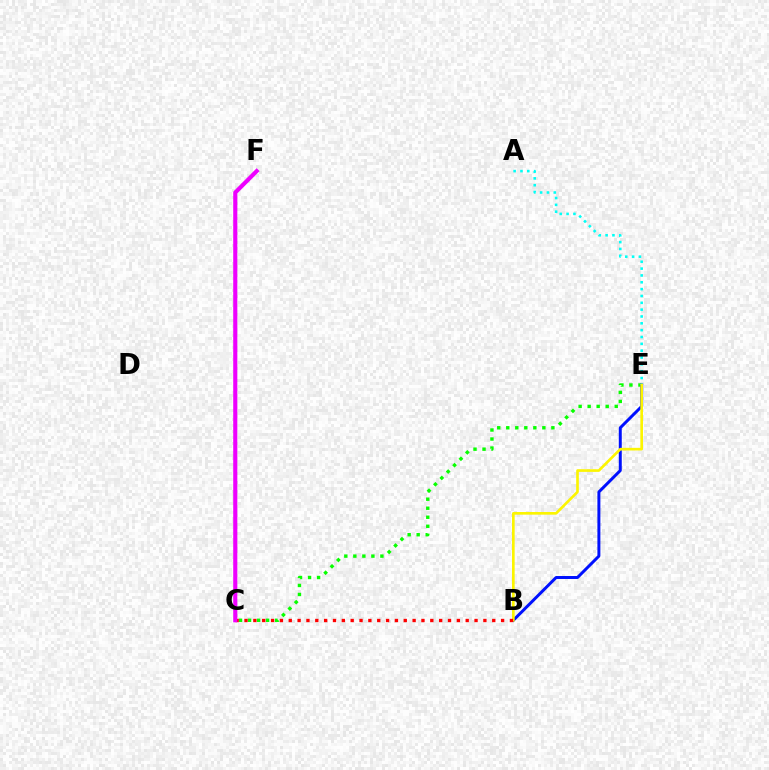{('C', 'E'): [{'color': '#08ff00', 'line_style': 'dotted', 'thickness': 2.45}], ('B', 'E'): [{'color': '#0010ff', 'line_style': 'solid', 'thickness': 2.14}, {'color': '#fcf500', 'line_style': 'solid', 'thickness': 1.91}], ('A', 'E'): [{'color': '#00fff6', 'line_style': 'dotted', 'thickness': 1.86}], ('B', 'C'): [{'color': '#ff0000', 'line_style': 'dotted', 'thickness': 2.4}], ('C', 'F'): [{'color': '#ee00ff', 'line_style': 'solid', 'thickness': 2.97}]}